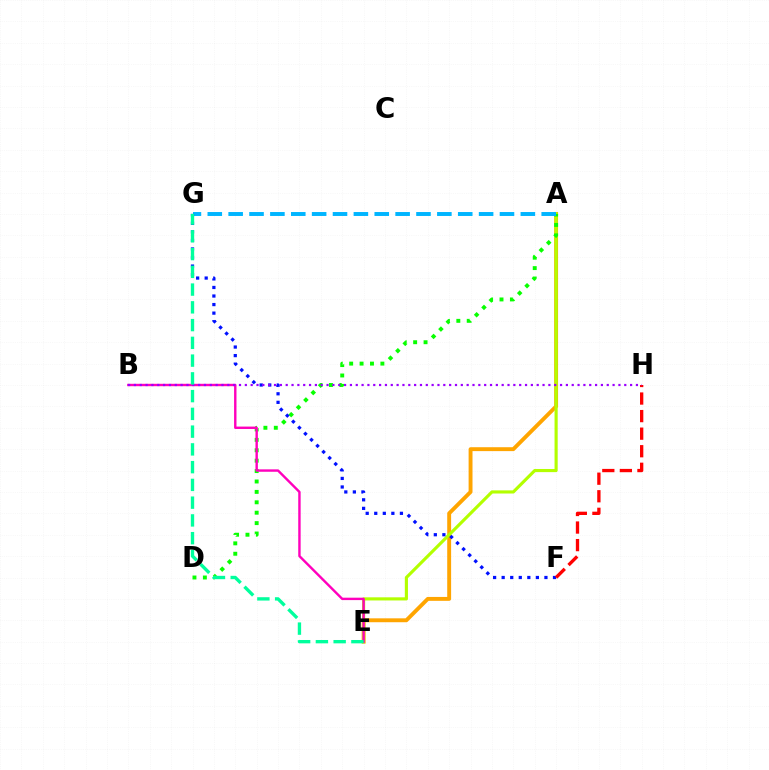{('A', 'E'): [{'color': '#ffa500', 'line_style': 'solid', 'thickness': 2.8}, {'color': '#b3ff00', 'line_style': 'solid', 'thickness': 2.26}], ('A', 'D'): [{'color': '#08ff00', 'line_style': 'dotted', 'thickness': 2.83}], ('A', 'G'): [{'color': '#00b5ff', 'line_style': 'dashed', 'thickness': 2.84}], ('F', 'G'): [{'color': '#0010ff', 'line_style': 'dotted', 'thickness': 2.32}], ('F', 'H'): [{'color': '#ff0000', 'line_style': 'dashed', 'thickness': 2.39}], ('B', 'E'): [{'color': '#ff00bd', 'line_style': 'solid', 'thickness': 1.73}], ('B', 'H'): [{'color': '#9b00ff', 'line_style': 'dotted', 'thickness': 1.59}], ('E', 'G'): [{'color': '#00ff9d', 'line_style': 'dashed', 'thickness': 2.41}]}